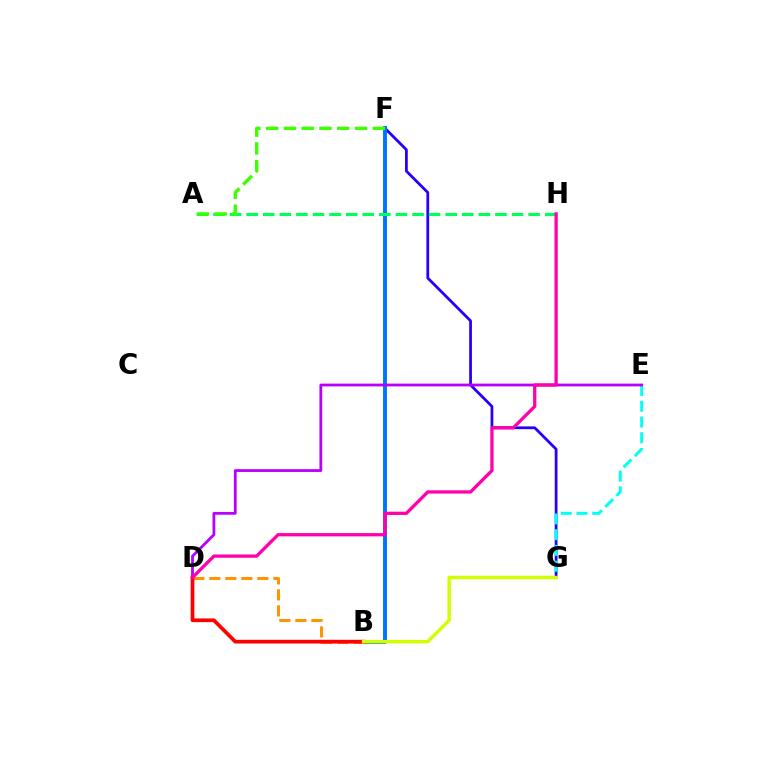{('F', 'G'): [{'color': '#2500ff', 'line_style': 'solid', 'thickness': 1.99}], ('B', 'F'): [{'color': '#0074ff', 'line_style': 'solid', 'thickness': 2.82}], ('B', 'D'): [{'color': '#ff9400', 'line_style': 'dashed', 'thickness': 2.17}, {'color': '#ff0000', 'line_style': 'solid', 'thickness': 2.67}], ('E', 'G'): [{'color': '#00fff6', 'line_style': 'dashed', 'thickness': 2.14}], ('A', 'H'): [{'color': '#00ff5c', 'line_style': 'dashed', 'thickness': 2.25}], ('A', 'F'): [{'color': '#3dff00', 'line_style': 'dashed', 'thickness': 2.41}], ('D', 'E'): [{'color': '#b900ff', 'line_style': 'solid', 'thickness': 2.01}], ('D', 'H'): [{'color': '#ff00ac', 'line_style': 'solid', 'thickness': 2.36}], ('B', 'G'): [{'color': '#d1ff00', 'line_style': 'solid', 'thickness': 2.49}]}